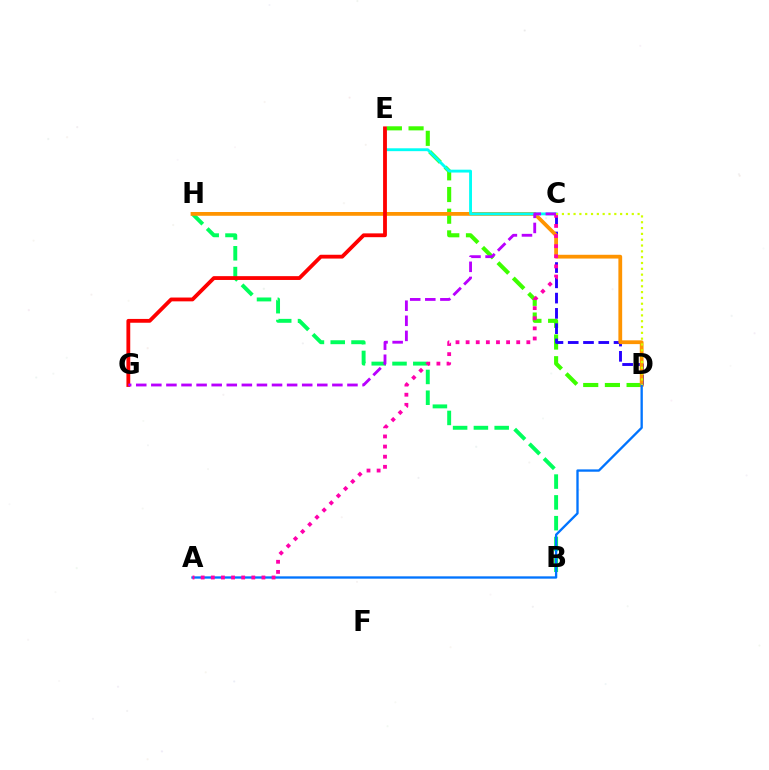{('D', 'E'): [{'color': '#3dff00', 'line_style': 'dashed', 'thickness': 2.95}], ('C', 'D'): [{'color': '#2500ff', 'line_style': 'dashed', 'thickness': 2.08}, {'color': '#d1ff00', 'line_style': 'dotted', 'thickness': 1.58}], ('B', 'H'): [{'color': '#00ff5c', 'line_style': 'dashed', 'thickness': 2.82}], ('D', 'H'): [{'color': '#ff9400', 'line_style': 'solid', 'thickness': 2.72}], ('C', 'E'): [{'color': '#00fff6', 'line_style': 'solid', 'thickness': 2.06}], ('E', 'G'): [{'color': '#ff0000', 'line_style': 'solid', 'thickness': 2.75}], ('A', 'D'): [{'color': '#0074ff', 'line_style': 'solid', 'thickness': 1.68}], ('A', 'C'): [{'color': '#ff00ac', 'line_style': 'dotted', 'thickness': 2.75}], ('C', 'G'): [{'color': '#b900ff', 'line_style': 'dashed', 'thickness': 2.05}]}